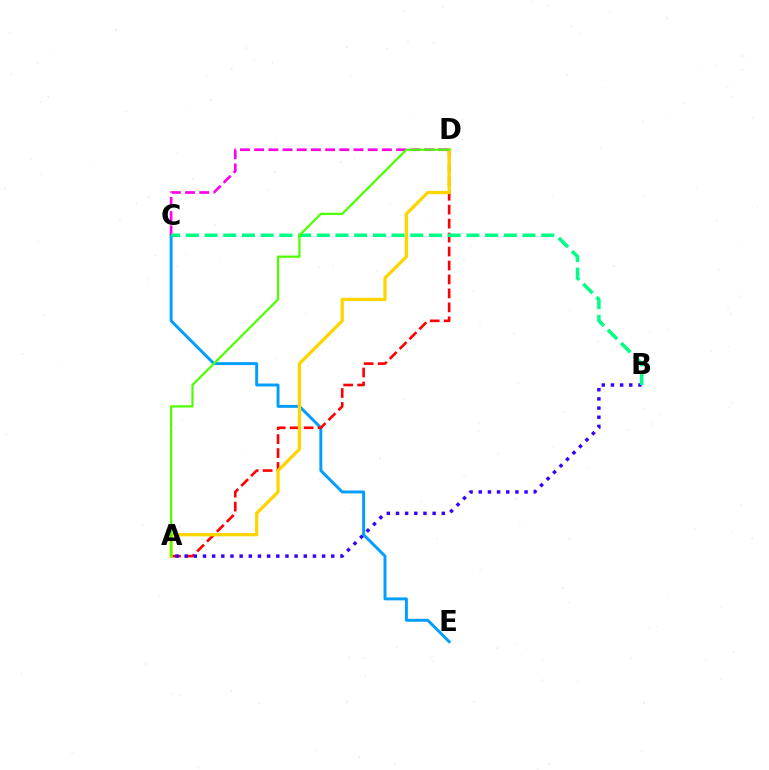{('C', 'E'): [{'color': '#009eff', 'line_style': 'solid', 'thickness': 2.11}], ('A', 'D'): [{'color': '#ff0000', 'line_style': 'dashed', 'thickness': 1.9}, {'color': '#ffd500', 'line_style': 'solid', 'thickness': 2.36}, {'color': '#4fff00', 'line_style': 'solid', 'thickness': 1.62}], ('C', 'D'): [{'color': '#ff00ed', 'line_style': 'dashed', 'thickness': 1.93}], ('A', 'B'): [{'color': '#3700ff', 'line_style': 'dotted', 'thickness': 2.49}], ('B', 'C'): [{'color': '#00ff86', 'line_style': 'dashed', 'thickness': 2.54}]}